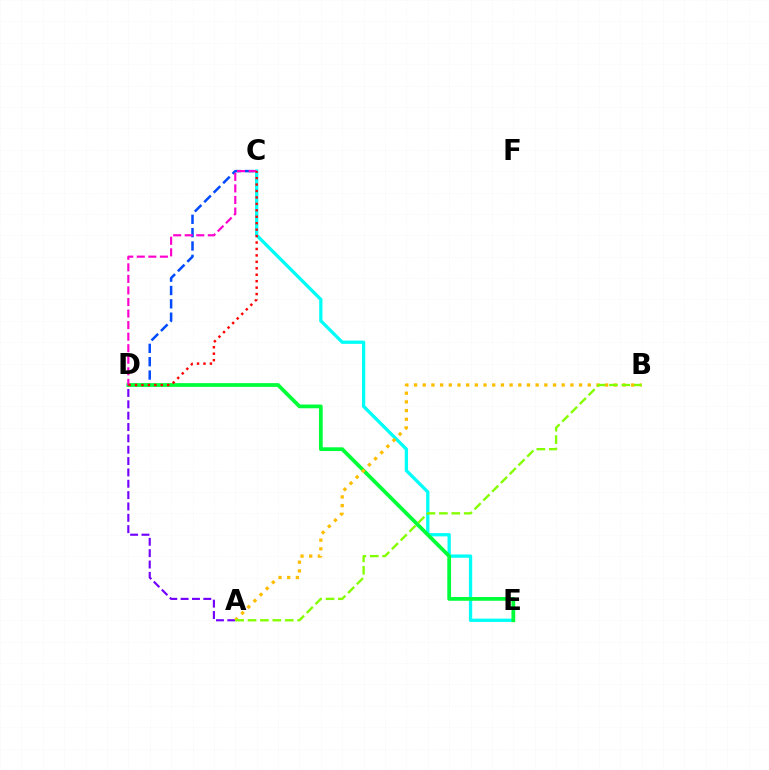{('C', 'E'): [{'color': '#00fff6', 'line_style': 'solid', 'thickness': 2.37}], ('C', 'D'): [{'color': '#004bff', 'line_style': 'dashed', 'thickness': 1.81}, {'color': '#ff00cf', 'line_style': 'dashed', 'thickness': 1.57}, {'color': '#ff0000', 'line_style': 'dotted', 'thickness': 1.75}], ('D', 'E'): [{'color': '#00ff39', 'line_style': 'solid', 'thickness': 2.7}], ('A', 'D'): [{'color': '#7200ff', 'line_style': 'dashed', 'thickness': 1.54}], ('A', 'B'): [{'color': '#ffbd00', 'line_style': 'dotted', 'thickness': 2.36}, {'color': '#84ff00', 'line_style': 'dashed', 'thickness': 1.69}]}